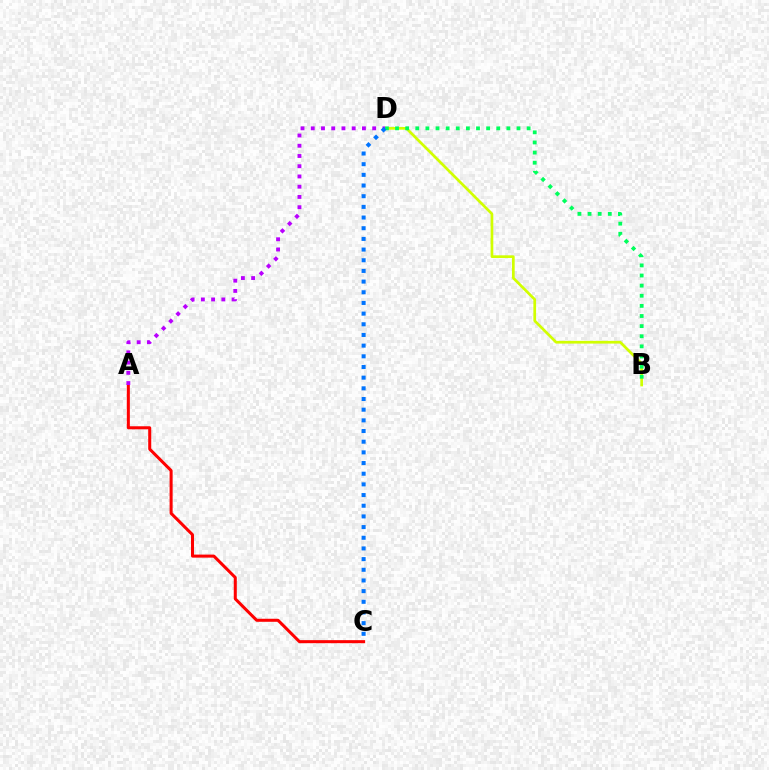{('A', 'C'): [{'color': '#ff0000', 'line_style': 'solid', 'thickness': 2.18}], ('B', 'D'): [{'color': '#d1ff00', 'line_style': 'solid', 'thickness': 1.95}, {'color': '#00ff5c', 'line_style': 'dotted', 'thickness': 2.75}], ('A', 'D'): [{'color': '#b900ff', 'line_style': 'dotted', 'thickness': 2.78}], ('C', 'D'): [{'color': '#0074ff', 'line_style': 'dotted', 'thickness': 2.9}]}